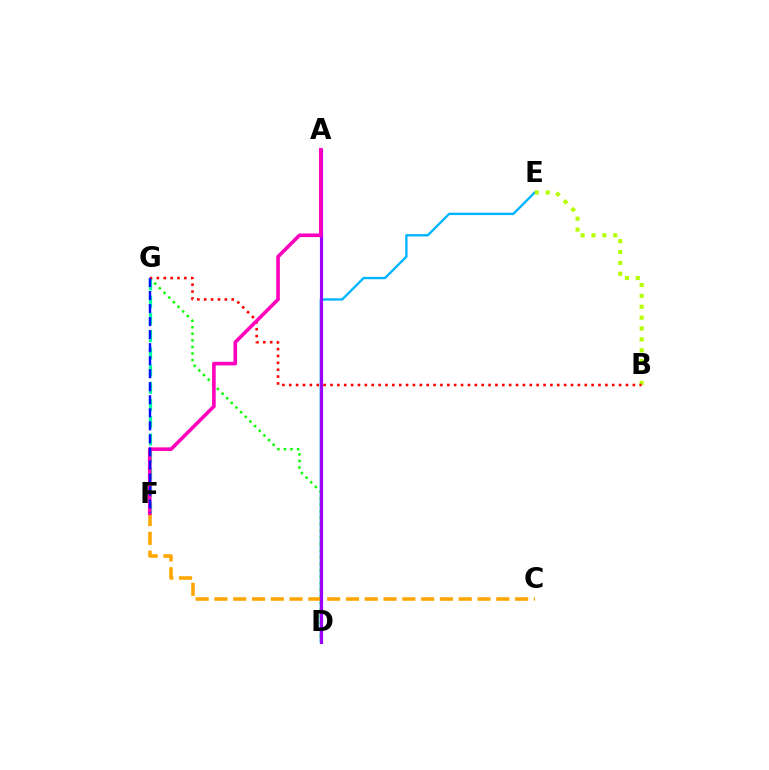{('D', 'E'): [{'color': '#00b5ff', 'line_style': 'solid', 'thickness': 1.7}], ('D', 'G'): [{'color': '#08ff00', 'line_style': 'dotted', 'thickness': 1.78}], ('C', 'F'): [{'color': '#ffa500', 'line_style': 'dashed', 'thickness': 2.55}], ('F', 'G'): [{'color': '#00ff9d', 'line_style': 'dashed', 'thickness': 2.34}, {'color': '#0010ff', 'line_style': 'dashed', 'thickness': 1.77}], ('B', 'E'): [{'color': '#b3ff00', 'line_style': 'dotted', 'thickness': 2.95}], ('A', 'D'): [{'color': '#9b00ff', 'line_style': 'solid', 'thickness': 2.27}], ('B', 'G'): [{'color': '#ff0000', 'line_style': 'dotted', 'thickness': 1.87}], ('A', 'F'): [{'color': '#ff00bd', 'line_style': 'solid', 'thickness': 2.59}]}